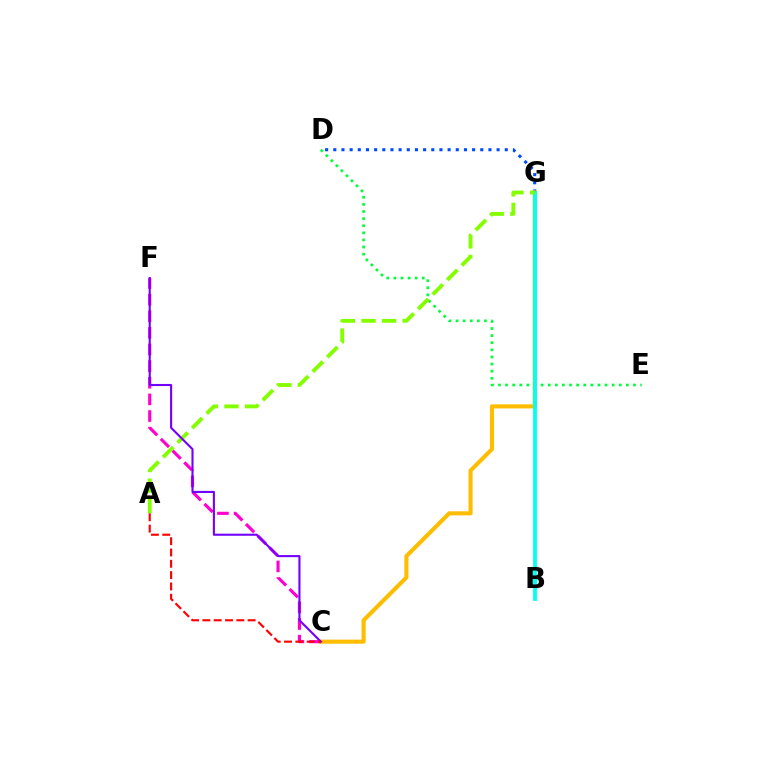{('D', 'G'): [{'color': '#004bff', 'line_style': 'dotted', 'thickness': 2.22}], ('C', 'G'): [{'color': '#ffbd00', 'line_style': 'solid', 'thickness': 2.94}], ('D', 'E'): [{'color': '#00ff39', 'line_style': 'dotted', 'thickness': 1.93}], ('B', 'G'): [{'color': '#00fff6', 'line_style': 'solid', 'thickness': 2.74}], ('C', 'F'): [{'color': '#ff00cf', 'line_style': 'dashed', 'thickness': 2.26}, {'color': '#7200ff', 'line_style': 'solid', 'thickness': 1.51}], ('A', 'G'): [{'color': '#84ff00', 'line_style': 'dashed', 'thickness': 2.79}], ('A', 'C'): [{'color': '#ff0000', 'line_style': 'dashed', 'thickness': 1.54}]}